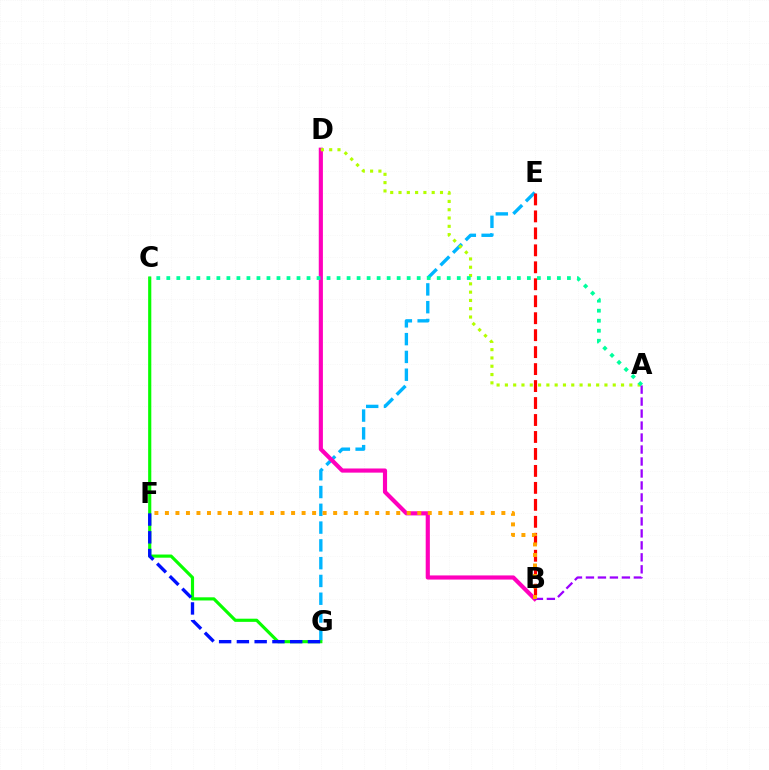{('E', 'G'): [{'color': '#00b5ff', 'line_style': 'dashed', 'thickness': 2.42}], ('C', 'G'): [{'color': '#08ff00', 'line_style': 'solid', 'thickness': 2.27}], ('B', 'D'): [{'color': '#ff00bd', 'line_style': 'solid', 'thickness': 2.99}], ('A', 'D'): [{'color': '#b3ff00', 'line_style': 'dotted', 'thickness': 2.25}], ('A', 'B'): [{'color': '#9b00ff', 'line_style': 'dashed', 'thickness': 1.63}], ('F', 'G'): [{'color': '#0010ff', 'line_style': 'dashed', 'thickness': 2.41}], ('B', 'E'): [{'color': '#ff0000', 'line_style': 'dashed', 'thickness': 2.31}], ('A', 'C'): [{'color': '#00ff9d', 'line_style': 'dotted', 'thickness': 2.72}], ('B', 'F'): [{'color': '#ffa500', 'line_style': 'dotted', 'thickness': 2.86}]}